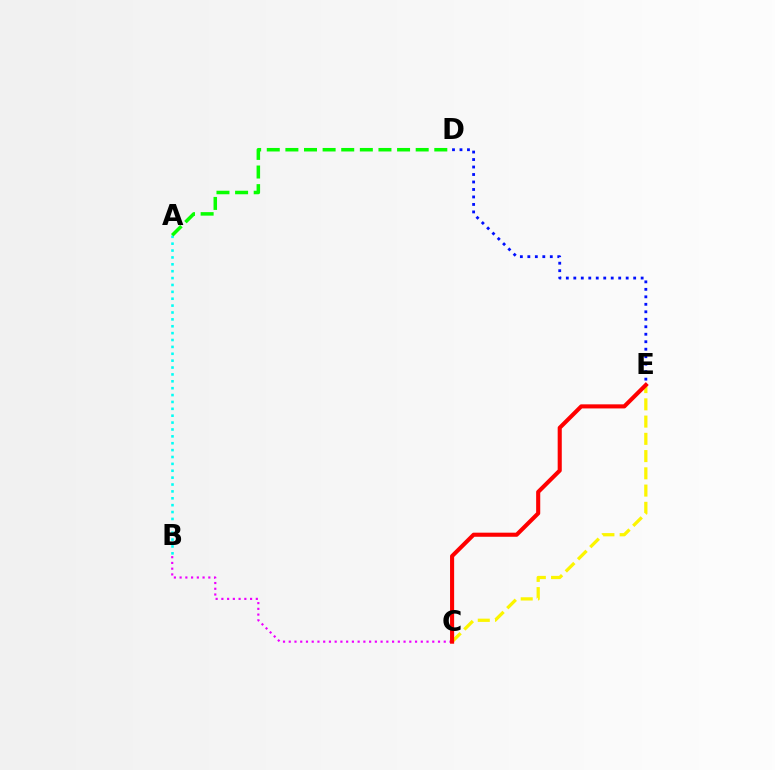{('C', 'E'): [{'color': '#fcf500', 'line_style': 'dashed', 'thickness': 2.34}, {'color': '#ff0000', 'line_style': 'solid', 'thickness': 2.95}], ('A', 'B'): [{'color': '#00fff6', 'line_style': 'dotted', 'thickness': 1.87}], ('D', 'E'): [{'color': '#0010ff', 'line_style': 'dotted', 'thickness': 2.03}], ('A', 'D'): [{'color': '#08ff00', 'line_style': 'dashed', 'thickness': 2.53}], ('B', 'C'): [{'color': '#ee00ff', 'line_style': 'dotted', 'thickness': 1.56}]}